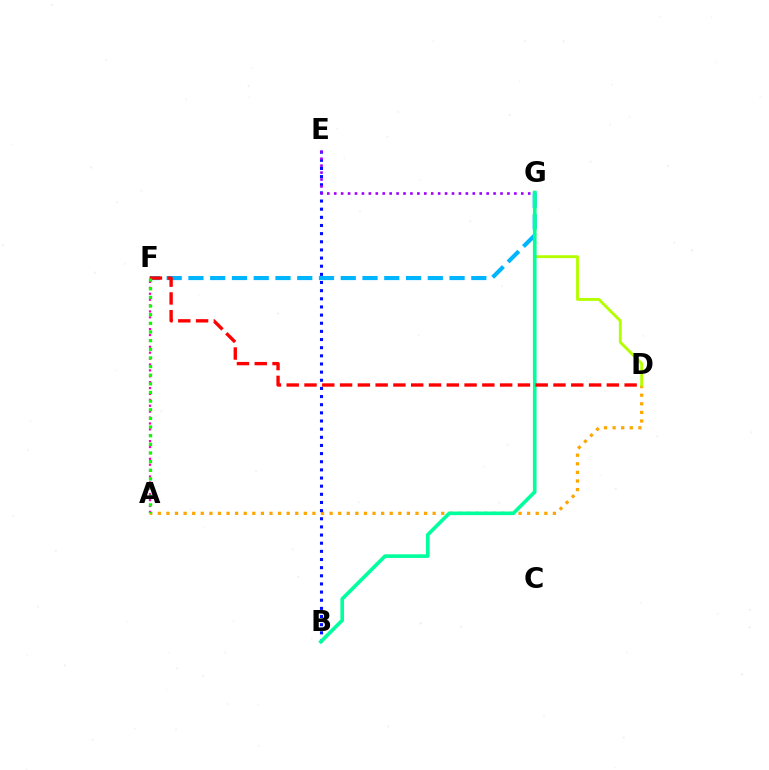{('A', 'D'): [{'color': '#ffa500', 'line_style': 'dotted', 'thickness': 2.33}], ('F', 'G'): [{'color': '#00b5ff', 'line_style': 'dashed', 'thickness': 2.96}], ('B', 'E'): [{'color': '#0010ff', 'line_style': 'dotted', 'thickness': 2.21}], ('A', 'F'): [{'color': '#ff00bd', 'line_style': 'dotted', 'thickness': 1.6}, {'color': '#08ff00', 'line_style': 'dotted', 'thickness': 2.35}], ('D', 'G'): [{'color': '#b3ff00', 'line_style': 'solid', 'thickness': 2.07}], ('E', 'G'): [{'color': '#9b00ff', 'line_style': 'dotted', 'thickness': 1.88}], ('B', 'G'): [{'color': '#00ff9d', 'line_style': 'solid', 'thickness': 2.61}], ('D', 'F'): [{'color': '#ff0000', 'line_style': 'dashed', 'thickness': 2.42}]}